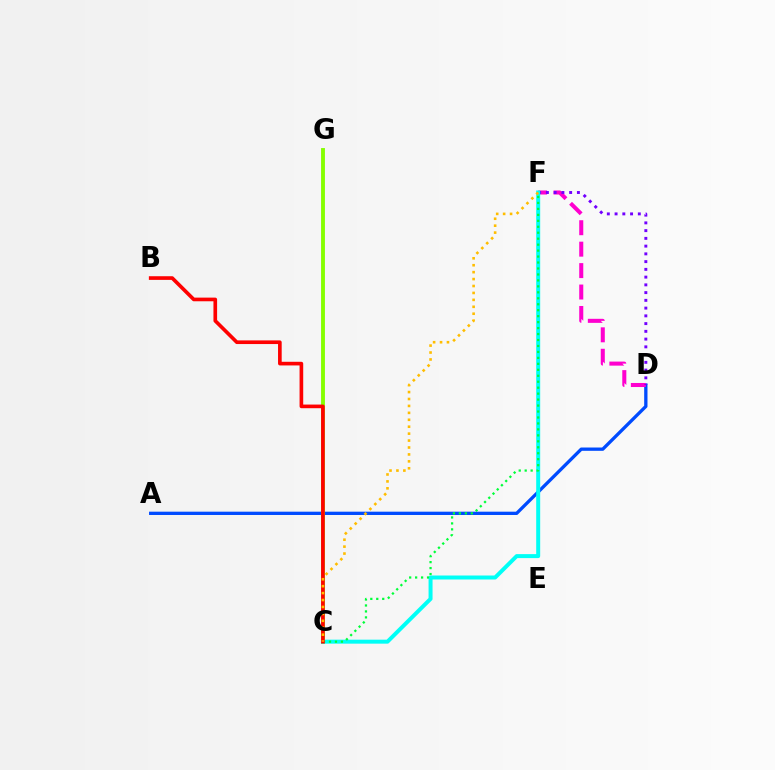{('A', 'D'): [{'color': '#004bff', 'line_style': 'solid', 'thickness': 2.38}], ('D', 'F'): [{'color': '#ff00cf', 'line_style': 'dashed', 'thickness': 2.91}, {'color': '#7200ff', 'line_style': 'dotted', 'thickness': 2.11}], ('C', 'G'): [{'color': '#84ff00', 'line_style': 'solid', 'thickness': 2.79}], ('C', 'F'): [{'color': '#00fff6', 'line_style': 'solid', 'thickness': 2.87}, {'color': '#00ff39', 'line_style': 'dotted', 'thickness': 1.62}, {'color': '#ffbd00', 'line_style': 'dotted', 'thickness': 1.88}], ('B', 'C'): [{'color': '#ff0000', 'line_style': 'solid', 'thickness': 2.63}]}